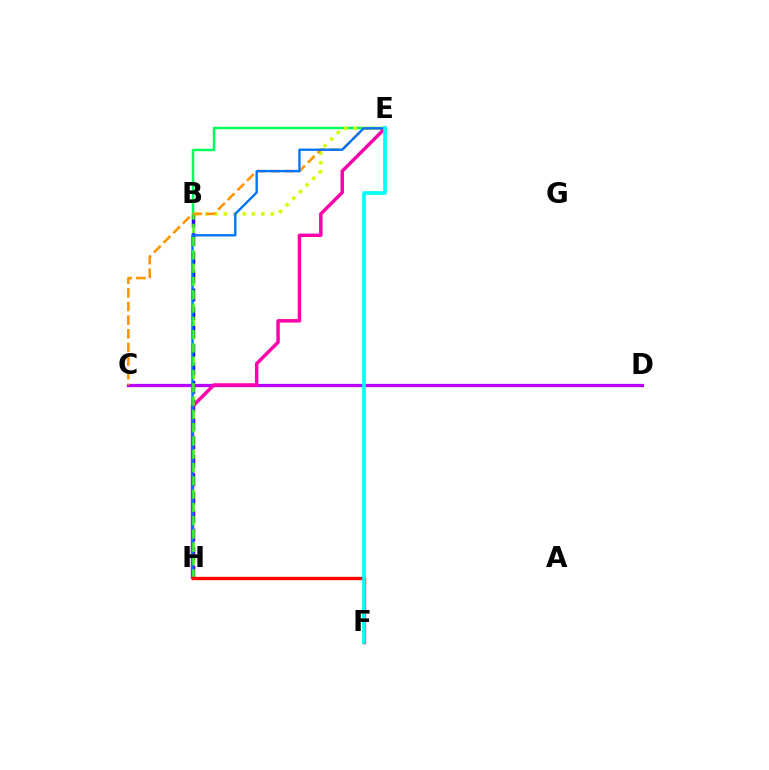{('B', 'E'): [{'color': '#00ff5c', 'line_style': 'solid', 'thickness': 1.76}, {'color': '#d1ff00', 'line_style': 'dotted', 'thickness': 2.54}], ('B', 'H'): [{'color': '#2500ff', 'line_style': 'dashed', 'thickness': 2.51}, {'color': '#3dff00', 'line_style': 'dashed', 'thickness': 1.81}], ('C', 'D'): [{'color': '#b900ff', 'line_style': 'solid', 'thickness': 2.35}], ('C', 'E'): [{'color': '#ff9400', 'line_style': 'dashed', 'thickness': 1.85}], ('E', 'H'): [{'color': '#ff00ac', 'line_style': 'solid', 'thickness': 2.5}, {'color': '#0074ff', 'line_style': 'solid', 'thickness': 1.7}], ('F', 'H'): [{'color': '#ff0000', 'line_style': 'solid', 'thickness': 2.41}], ('E', 'F'): [{'color': '#00fff6', 'line_style': 'solid', 'thickness': 2.64}]}